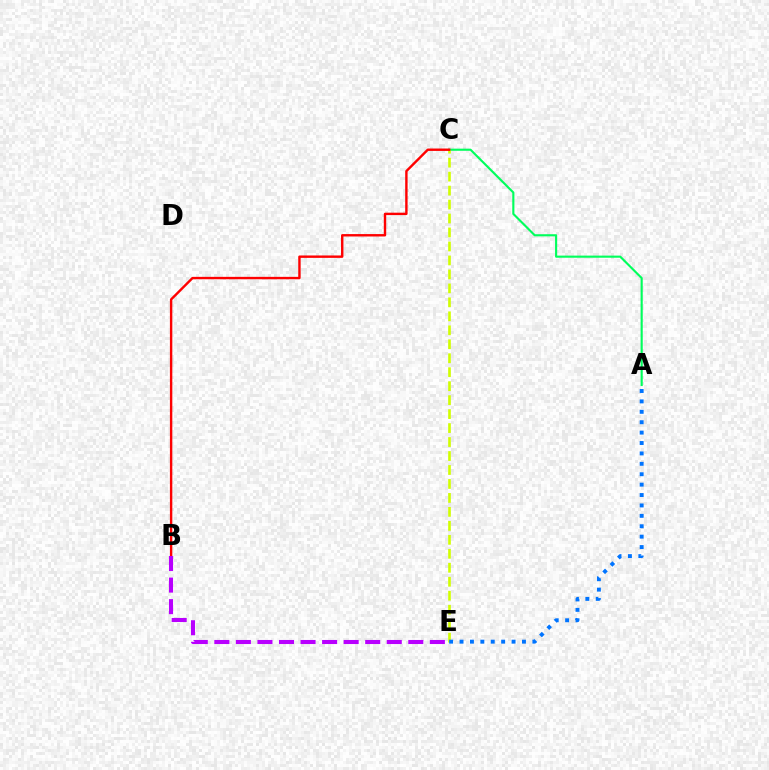{('A', 'C'): [{'color': '#00ff5c', 'line_style': 'solid', 'thickness': 1.54}], ('C', 'E'): [{'color': '#d1ff00', 'line_style': 'dashed', 'thickness': 1.9}], ('B', 'C'): [{'color': '#ff0000', 'line_style': 'solid', 'thickness': 1.73}], ('B', 'E'): [{'color': '#b900ff', 'line_style': 'dashed', 'thickness': 2.93}], ('A', 'E'): [{'color': '#0074ff', 'line_style': 'dotted', 'thickness': 2.83}]}